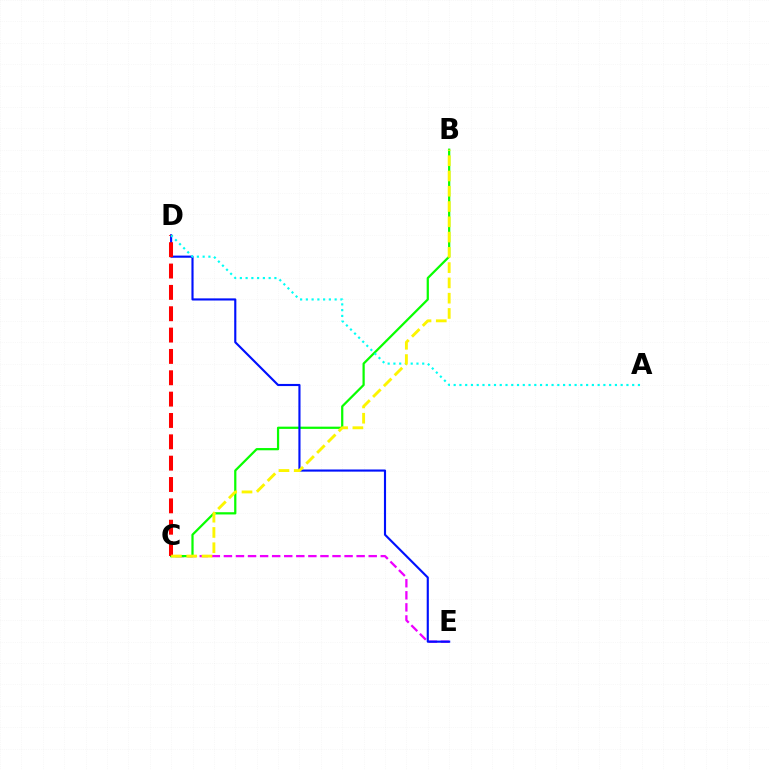{('C', 'E'): [{'color': '#ee00ff', 'line_style': 'dashed', 'thickness': 1.64}], ('B', 'C'): [{'color': '#08ff00', 'line_style': 'solid', 'thickness': 1.61}, {'color': '#fcf500', 'line_style': 'dashed', 'thickness': 2.07}], ('D', 'E'): [{'color': '#0010ff', 'line_style': 'solid', 'thickness': 1.54}], ('C', 'D'): [{'color': '#ff0000', 'line_style': 'dashed', 'thickness': 2.9}], ('A', 'D'): [{'color': '#00fff6', 'line_style': 'dotted', 'thickness': 1.56}]}